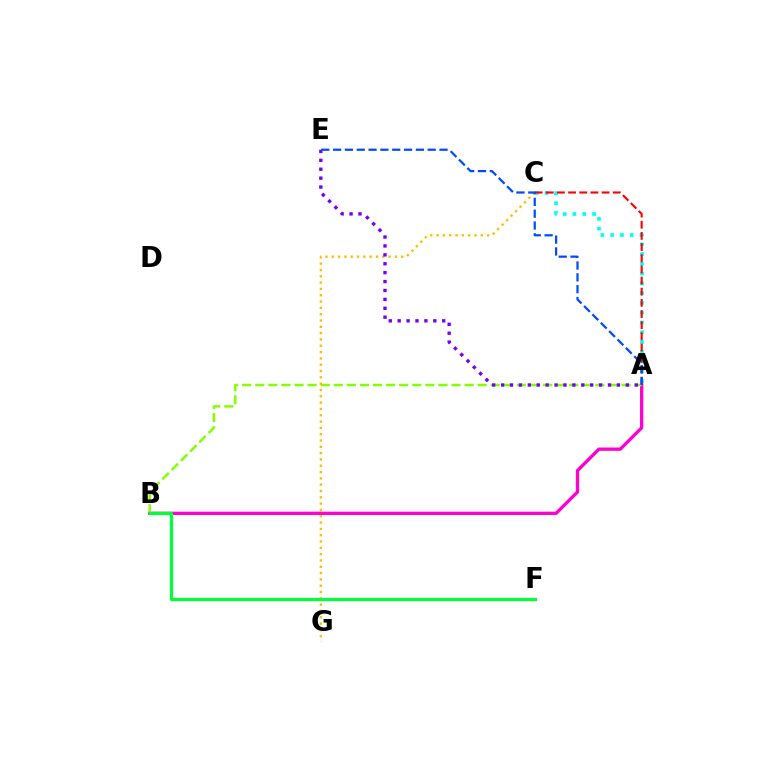{('A', 'B'): [{'color': '#ff00cf', 'line_style': 'solid', 'thickness': 2.38}, {'color': '#84ff00', 'line_style': 'dashed', 'thickness': 1.78}], ('A', 'C'): [{'color': '#00fff6', 'line_style': 'dotted', 'thickness': 2.66}, {'color': '#ff0000', 'line_style': 'dashed', 'thickness': 1.52}], ('C', 'G'): [{'color': '#ffbd00', 'line_style': 'dotted', 'thickness': 1.72}], ('A', 'E'): [{'color': '#7200ff', 'line_style': 'dotted', 'thickness': 2.42}, {'color': '#004bff', 'line_style': 'dashed', 'thickness': 1.61}], ('B', 'F'): [{'color': '#00ff39', 'line_style': 'solid', 'thickness': 2.31}]}